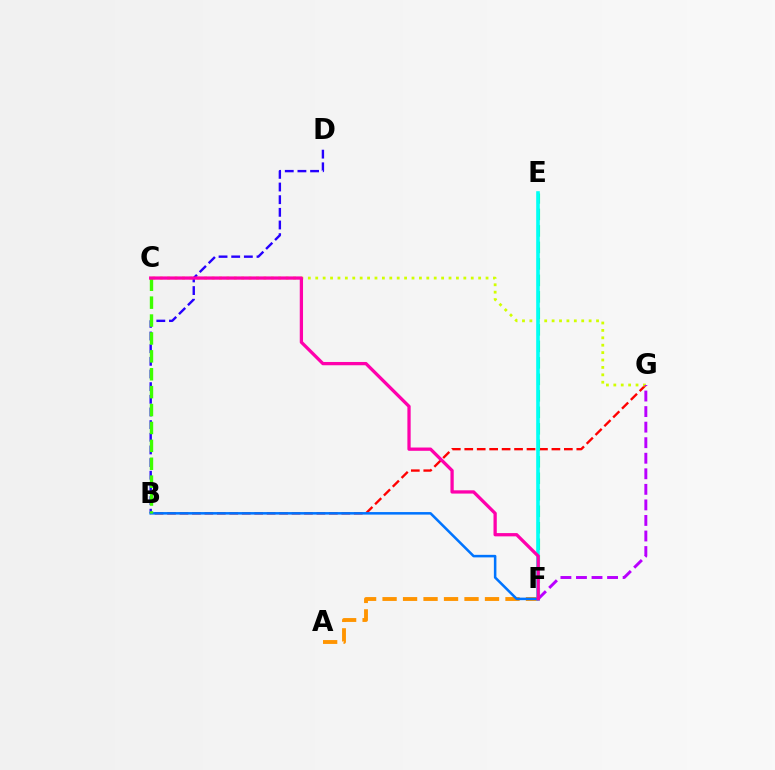{('A', 'F'): [{'color': '#ff9400', 'line_style': 'dashed', 'thickness': 2.78}], ('B', 'G'): [{'color': '#ff0000', 'line_style': 'dashed', 'thickness': 1.69}], ('E', 'F'): [{'color': '#00ff5c', 'line_style': 'dashed', 'thickness': 2.24}, {'color': '#00fff6', 'line_style': 'solid', 'thickness': 2.59}], ('C', 'G'): [{'color': '#d1ff00', 'line_style': 'dotted', 'thickness': 2.01}], ('F', 'G'): [{'color': '#b900ff', 'line_style': 'dashed', 'thickness': 2.11}], ('B', 'D'): [{'color': '#2500ff', 'line_style': 'dashed', 'thickness': 1.72}], ('B', 'F'): [{'color': '#0074ff', 'line_style': 'solid', 'thickness': 1.82}], ('B', 'C'): [{'color': '#3dff00', 'line_style': 'dashed', 'thickness': 2.43}], ('C', 'F'): [{'color': '#ff00ac', 'line_style': 'solid', 'thickness': 2.36}]}